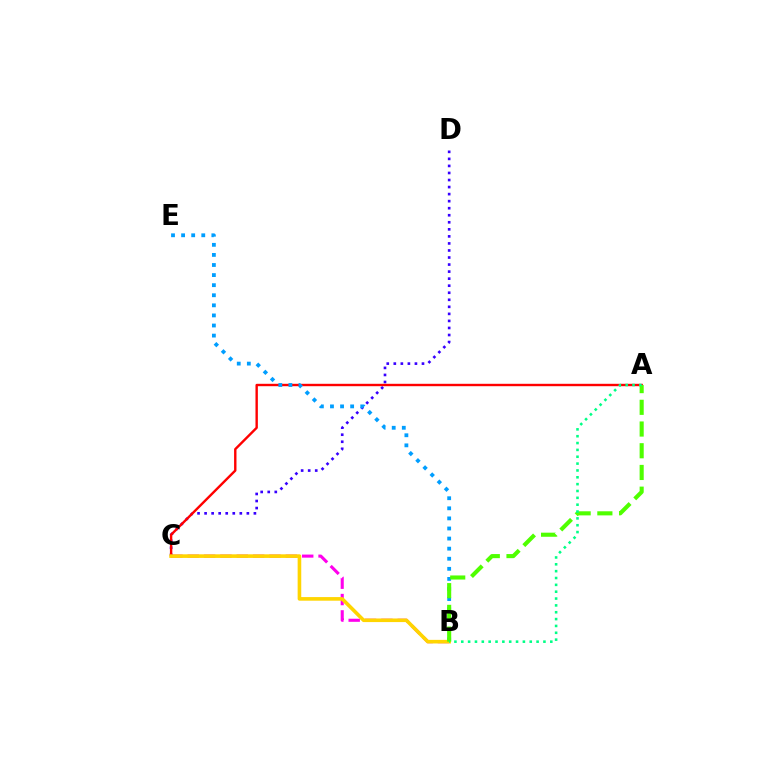{('B', 'C'): [{'color': '#ff00ed', 'line_style': 'dashed', 'thickness': 2.22}, {'color': '#ffd500', 'line_style': 'solid', 'thickness': 2.6}], ('C', 'D'): [{'color': '#3700ff', 'line_style': 'dotted', 'thickness': 1.91}], ('A', 'C'): [{'color': '#ff0000', 'line_style': 'solid', 'thickness': 1.72}], ('B', 'E'): [{'color': '#009eff', 'line_style': 'dotted', 'thickness': 2.74}], ('A', 'B'): [{'color': '#4fff00', 'line_style': 'dashed', 'thickness': 2.95}, {'color': '#00ff86', 'line_style': 'dotted', 'thickness': 1.86}]}